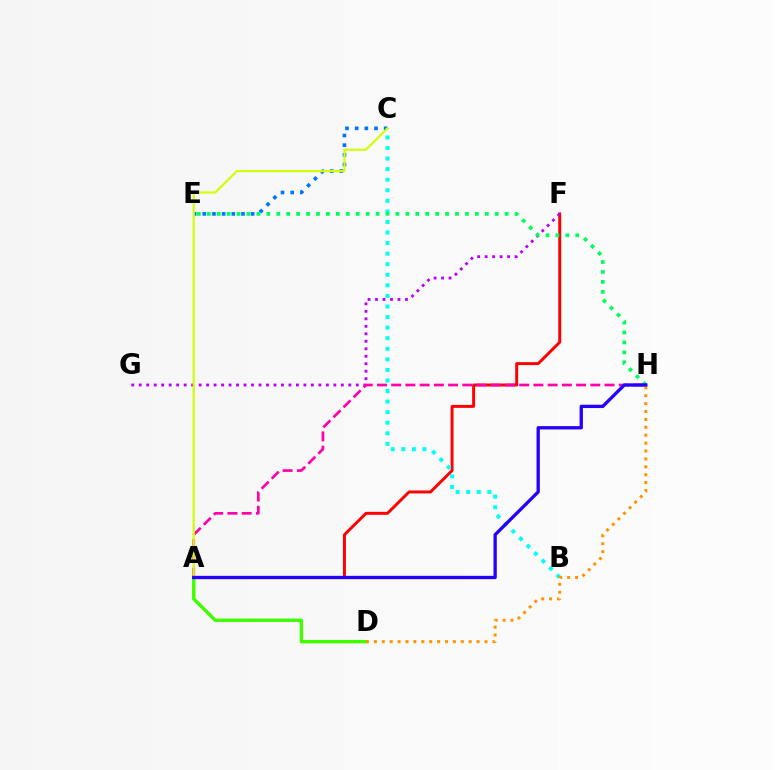{('A', 'D'): [{'color': '#3dff00', 'line_style': 'solid', 'thickness': 2.42}], ('C', 'E'): [{'color': '#0074ff', 'line_style': 'dotted', 'thickness': 2.63}], ('A', 'F'): [{'color': '#ff0000', 'line_style': 'solid', 'thickness': 2.13}], ('B', 'C'): [{'color': '#00fff6', 'line_style': 'dotted', 'thickness': 2.87}], ('D', 'H'): [{'color': '#ff9400', 'line_style': 'dotted', 'thickness': 2.15}], ('F', 'G'): [{'color': '#b900ff', 'line_style': 'dotted', 'thickness': 2.03}], ('E', 'H'): [{'color': '#00ff5c', 'line_style': 'dotted', 'thickness': 2.7}], ('A', 'H'): [{'color': '#ff00ac', 'line_style': 'dashed', 'thickness': 1.93}, {'color': '#2500ff', 'line_style': 'solid', 'thickness': 2.38}], ('A', 'C'): [{'color': '#d1ff00', 'line_style': 'solid', 'thickness': 1.56}]}